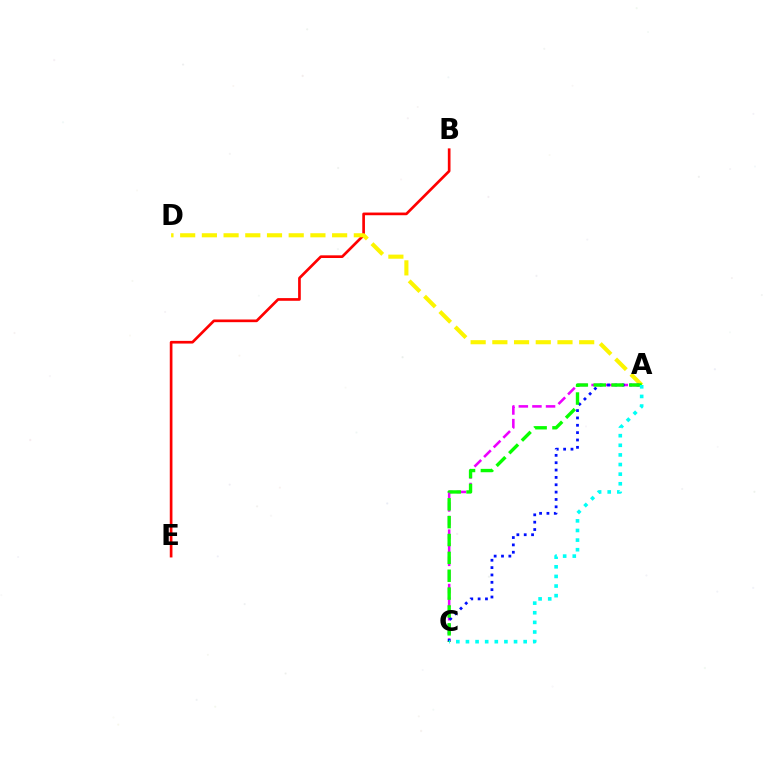{('B', 'E'): [{'color': '#ff0000', 'line_style': 'solid', 'thickness': 1.93}], ('A', 'C'): [{'color': '#ee00ff', 'line_style': 'dashed', 'thickness': 1.85}, {'color': '#0010ff', 'line_style': 'dotted', 'thickness': 2.0}, {'color': '#08ff00', 'line_style': 'dashed', 'thickness': 2.43}, {'color': '#00fff6', 'line_style': 'dotted', 'thickness': 2.61}], ('A', 'D'): [{'color': '#fcf500', 'line_style': 'dashed', 'thickness': 2.95}]}